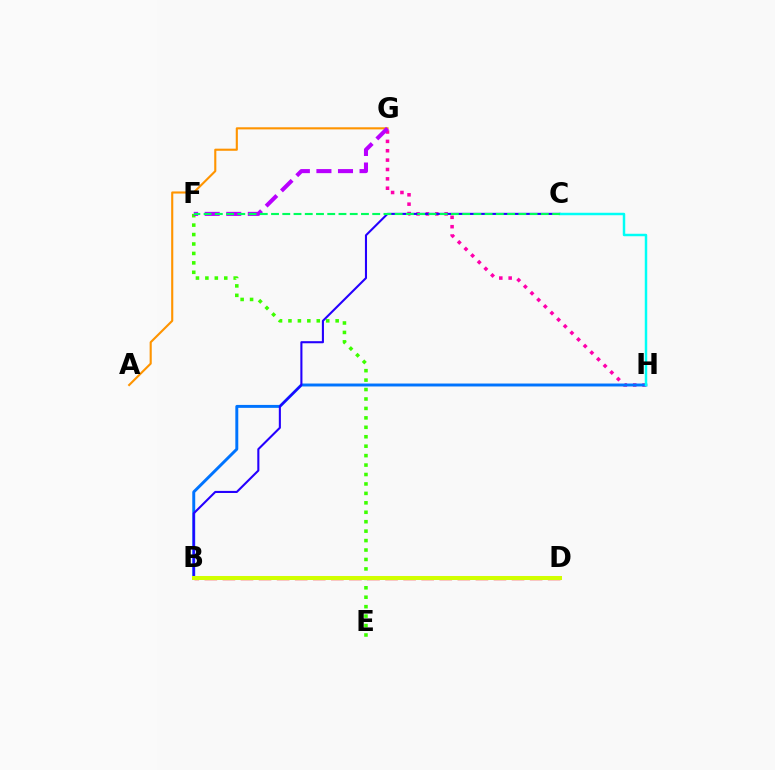{('B', 'D'): [{'color': '#ff0000', 'line_style': 'dashed', 'thickness': 2.45}, {'color': '#d1ff00', 'line_style': 'solid', 'thickness': 2.9}], ('E', 'F'): [{'color': '#3dff00', 'line_style': 'dotted', 'thickness': 2.56}], ('G', 'H'): [{'color': '#ff00ac', 'line_style': 'dotted', 'thickness': 2.55}], ('A', 'G'): [{'color': '#ff9400', 'line_style': 'solid', 'thickness': 1.52}], ('B', 'H'): [{'color': '#0074ff', 'line_style': 'solid', 'thickness': 2.12}], ('B', 'C'): [{'color': '#2500ff', 'line_style': 'solid', 'thickness': 1.5}], ('C', 'H'): [{'color': '#00fff6', 'line_style': 'solid', 'thickness': 1.78}], ('F', 'G'): [{'color': '#b900ff', 'line_style': 'dashed', 'thickness': 2.93}], ('C', 'F'): [{'color': '#00ff5c', 'line_style': 'dashed', 'thickness': 1.53}]}